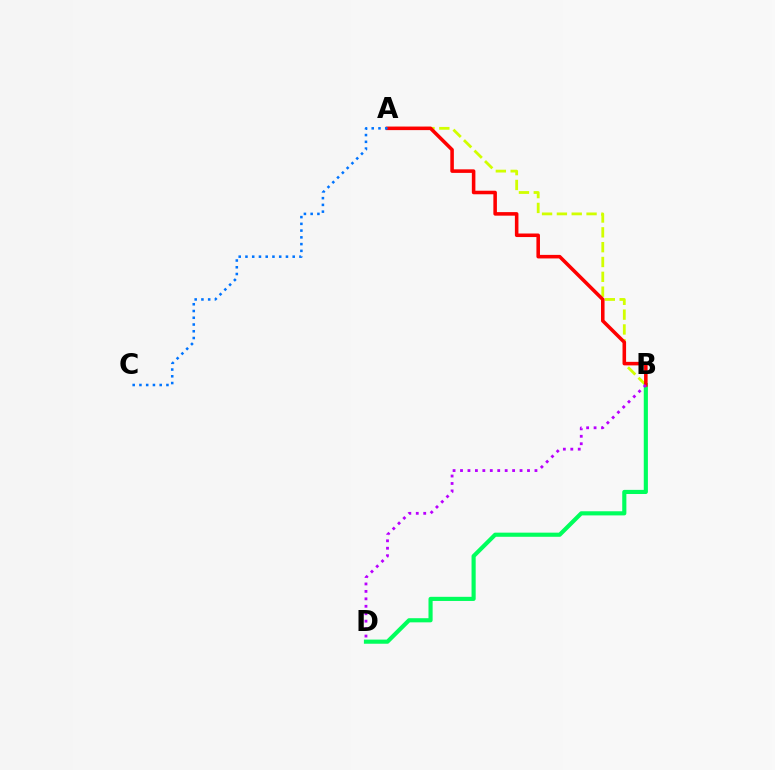{('A', 'B'): [{'color': '#d1ff00', 'line_style': 'dashed', 'thickness': 2.01}, {'color': '#ff0000', 'line_style': 'solid', 'thickness': 2.56}], ('B', 'D'): [{'color': '#00ff5c', 'line_style': 'solid', 'thickness': 2.98}, {'color': '#b900ff', 'line_style': 'dotted', 'thickness': 2.02}], ('A', 'C'): [{'color': '#0074ff', 'line_style': 'dotted', 'thickness': 1.83}]}